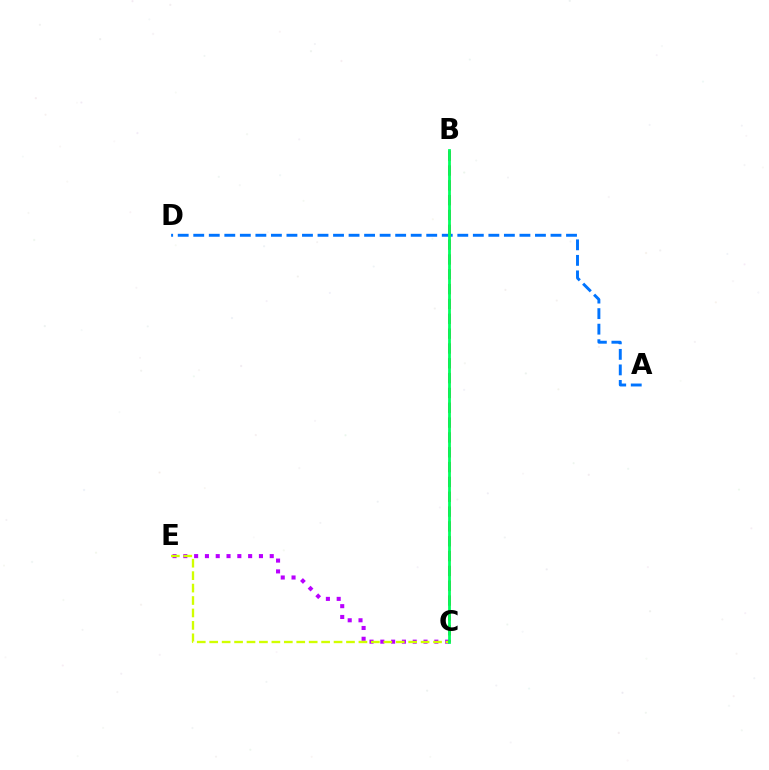{('C', 'E'): [{'color': '#b900ff', 'line_style': 'dotted', 'thickness': 2.93}, {'color': '#d1ff00', 'line_style': 'dashed', 'thickness': 1.69}], ('A', 'D'): [{'color': '#0074ff', 'line_style': 'dashed', 'thickness': 2.11}], ('B', 'C'): [{'color': '#ff0000', 'line_style': 'dashed', 'thickness': 2.01}, {'color': '#00ff5c', 'line_style': 'solid', 'thickness': 2.0}]}